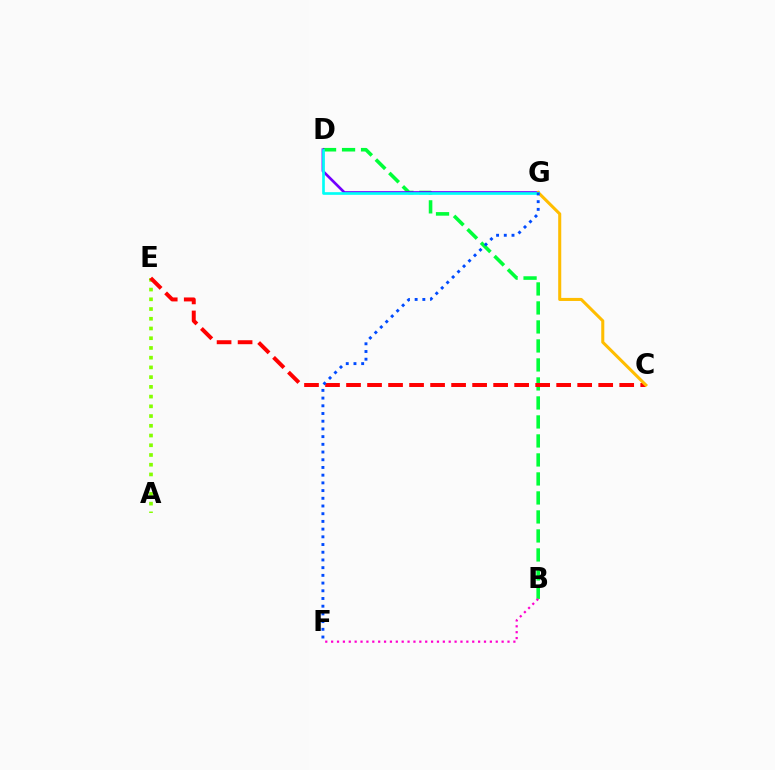{('B', 'D'): [{'color': '#00ff39', 'line_style': 'dashed', 'thickness': 2.58}], ('D', 'G'): [{'color': '#7200ff', 'line_style': 'solid', 'thickness': 1.93}, {'color': '#00fff6', 'line_style': 'solid', 'thickness': 1.92}], ('B', 'F'): [{'color': '#ff00cf', 'line_style': 'dotted', 'thickness': 1.6}], ('A', 'E'): [{'color': '#84ff00', 'line_style': 'dotted', 'thickness': 2.64}], ('C', 'E'): [{'color': '#ff0000', 'line_style': 'dashed', 'thickness': 2.85}], ('C', 'G'): [{'color': '#ffbd00', 'line_style': 'solid', 'thickness': 2.2}], ('F', 'G'): [{'color': '#004bff', 'line_style': 'dotted', 'thickness': 2.09}]}